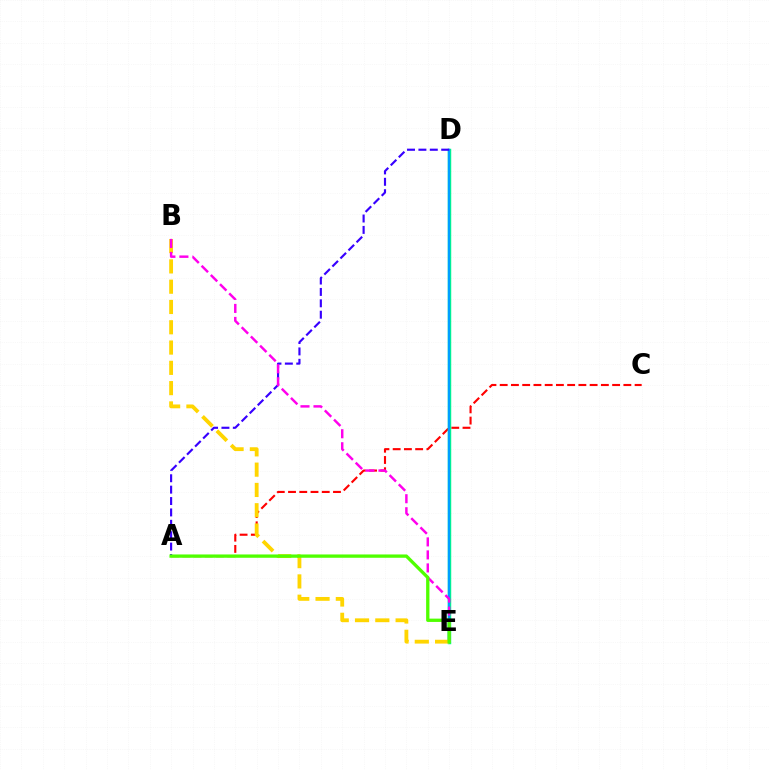{('A', 'C'): [{'color': '#ff0000', 'line_style': 'dashed', 'thickness': 1.53}], ('D', 'E'): [{'color': '#00ff86', 'line_style': 'solid', 'thickness': 2.49}, {'color': '#009eff', 'line_style': 'solid', 'thickness': 1.7}], ('A', 'D'): [{'color': '#3700ff', 'line_style': 'dashed', 'thickness': 1.55}], ('B', 'E'): [{'color': '#ffd500', 'line_style': 'dashed', 'thickness': 2.76}, {'color': '#ff00ed', 'line_style': 'dashed', 'thickness': 1.77}], ('A', 'E'): [{'color': '#4fff00', 'line_style': 'solid', 'thickness': 2.39}]}